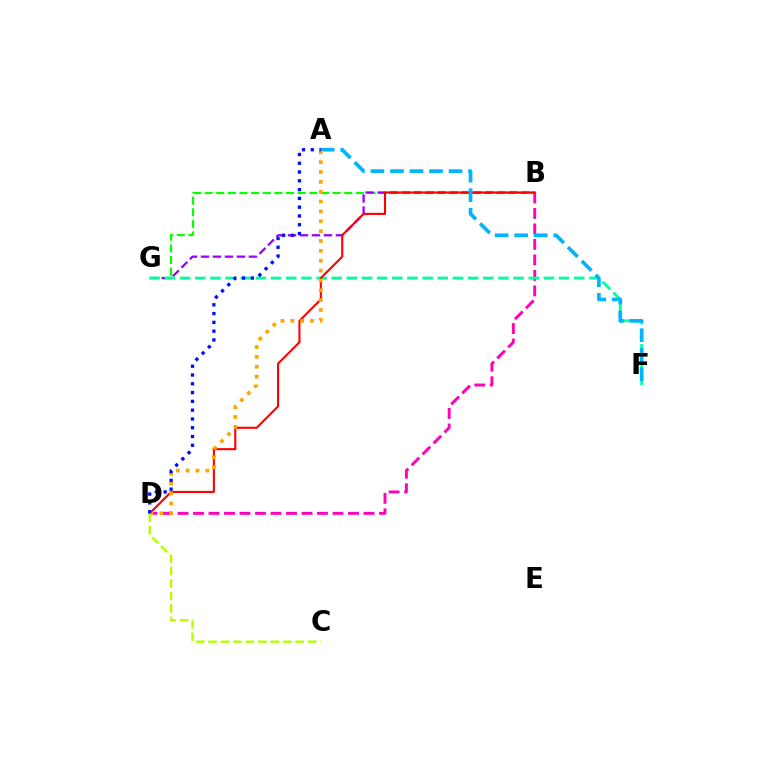{('B', 'D'): [{'color': '#ff00bd', 'line_style': 'dashed', 'thickness': 2.11}, {'color': '#ff0000', 'line_style': 'solid', 'thickness': 1.51}], ('B', 'G'): [{'color': '#08ff00', 'line_style': 'dashed', 'thickness': 1.58}, {'color': '#9b00ff', 'line_style': 'dashed', 'thickness': 1.63}], ('F', 'G'): [{'color': '#00ff9d', 'line_style': 'dashed', 'thickness': 2.06}], ('A', 'F'): [{'color': '#00b5ff', 'line_style': 'dashed', 'thickness': 2.65}], ('A', 'D'): [{'color': '#ffa500', 'line_style': 'dotted', 'thickness': 2.68}, {'color': '#0010ff', 'line_style': 'dotted', 'thickness': 2.39}], ('C', 'D'): [{'color': '#b3ff00', 'line_style': 'dashed', 'thickness': 1.69}]}